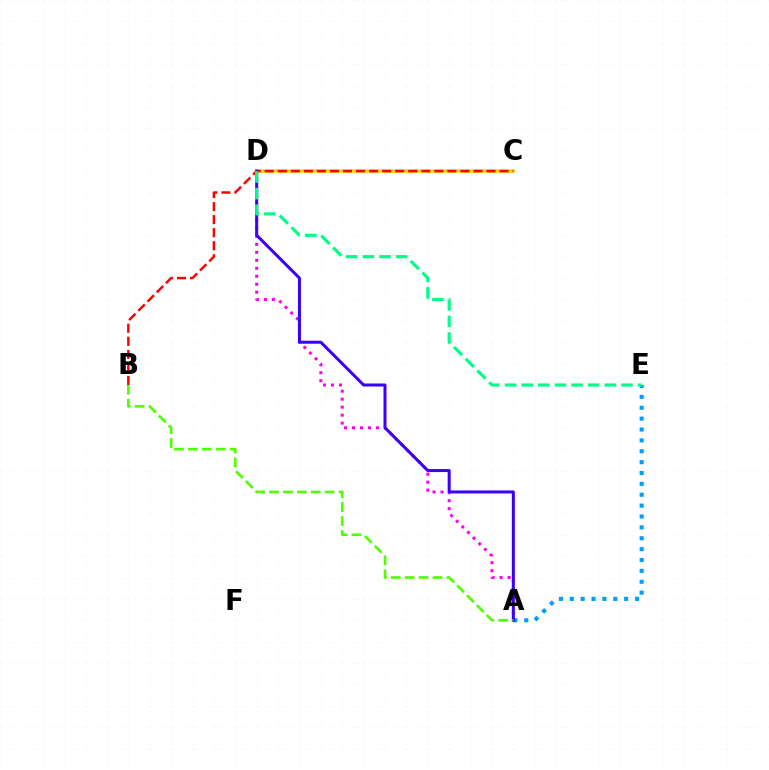{('A', 'D'): [{'color': '#ff00ed', 'line_style': 'dotted', 'thickness': 2.17}, {'color': '#3700ff', 'line_style': 'solid', 'thickness': 2.17}], ('C', 'D'): [{'color': '#ffd500', 'line_style': 'solid', 'thickness': 2.61}], ('A', 'E'): [{'color': '#009eff', 'line_style': 'dotted', 'thickness': 2.95}], ('B', 'C'): [{'color': '#ff0000', 'line_style': 'dashed', 'thickness': 1.77}], ('A', 'B'): [{'color': '#4fff00', 'line_style': 'dashed', 'thickness': 1.89}], ('D', 'E'): [{'color': '#00ff86', 'line_style': 'dashed', 'thickness': 2.26}]}